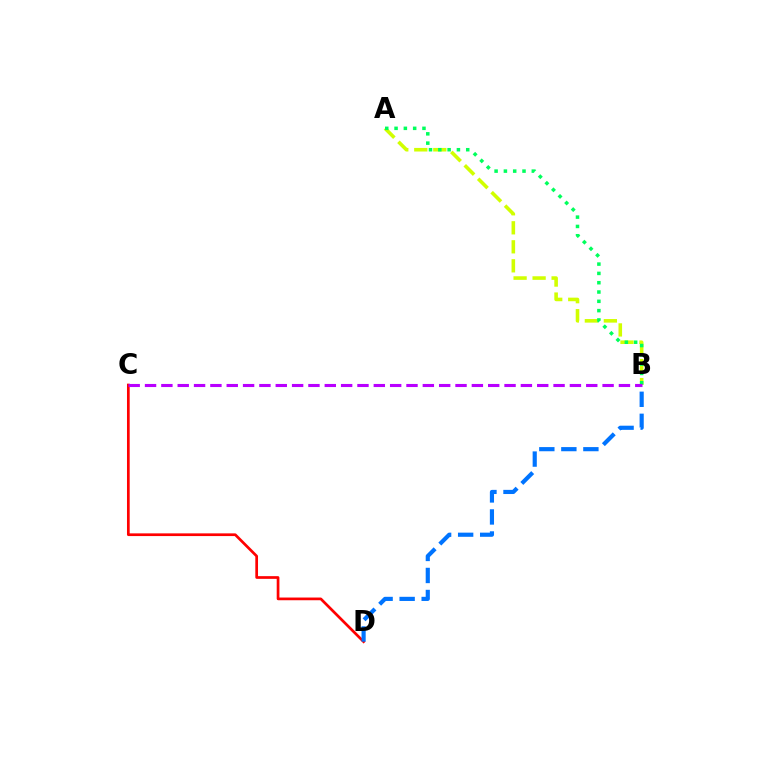{('C', 'D'): [{'color': '#ff0000', 'line_style': 'solid', 'thickness': 1.95}], ('B', 'D'): [{'color': '#0074ff', 'line_style': 'dashed', 'thickness': 2.99}], ('A', 'B'): [{'color': '#d1ff00', 'line_style': 'dashed', 'thickness': 2.58}, {'color': '#00ff5c', 'line_style': 'dotted', 'thickness': 2.53}], ('B', 'C'): [{'color': '#b900ff', 'line_style': 'dashed', 'thickness': 2.22}]}